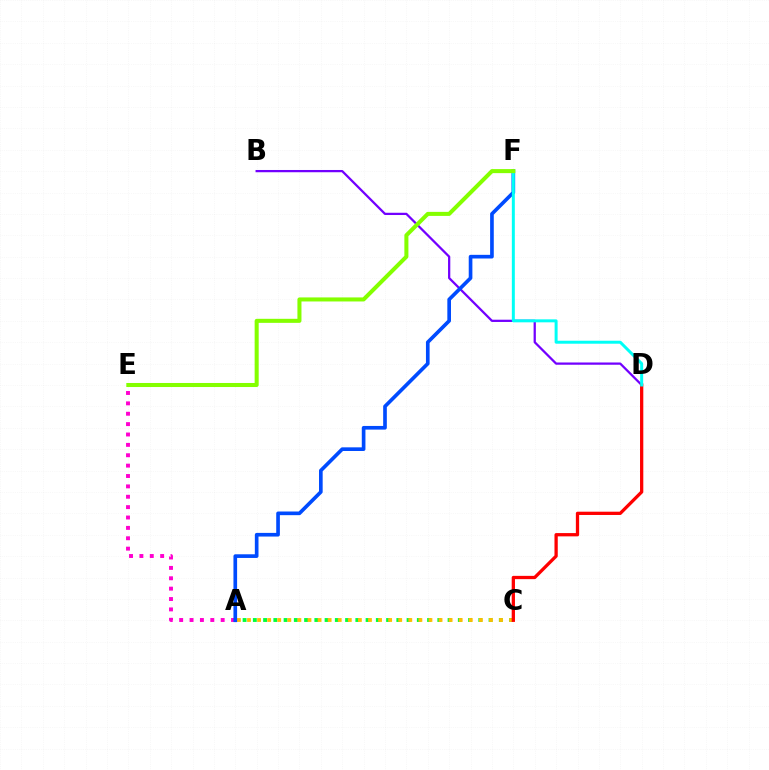{('B', 'D'): [{'color': '#7200ff', 'line_style': 'solid', 'thickness': 1.62}], ('A', 'C'): [{'color': '#00ff39', 'line_style': 'dotted', 'thickness': 2.78}, {'color': '#ffbd00', 'line_style': 'dotted', 'thickness': 2.74}], ('A', 'E'): [{'color': '#ff00cf', 'line_style': 'dotted', 'thickness': 2.82}], ('C', 'D'): [{'color': '#ff0000', 'line_style': 'solid', 'thickness': 2.36}], ('A', 'F'): [{'color': '#004bff', 'line_style': 'solid', 'thickness': 2.63}], ('D', 'F'): [{'color': '#00fff6', 'line_style': 'solid', 'thickness': 2.14}], ('E', 'F'): [{'color': '#84ff00', 'line_style': 'solid', 'thickness': 2.91}]}